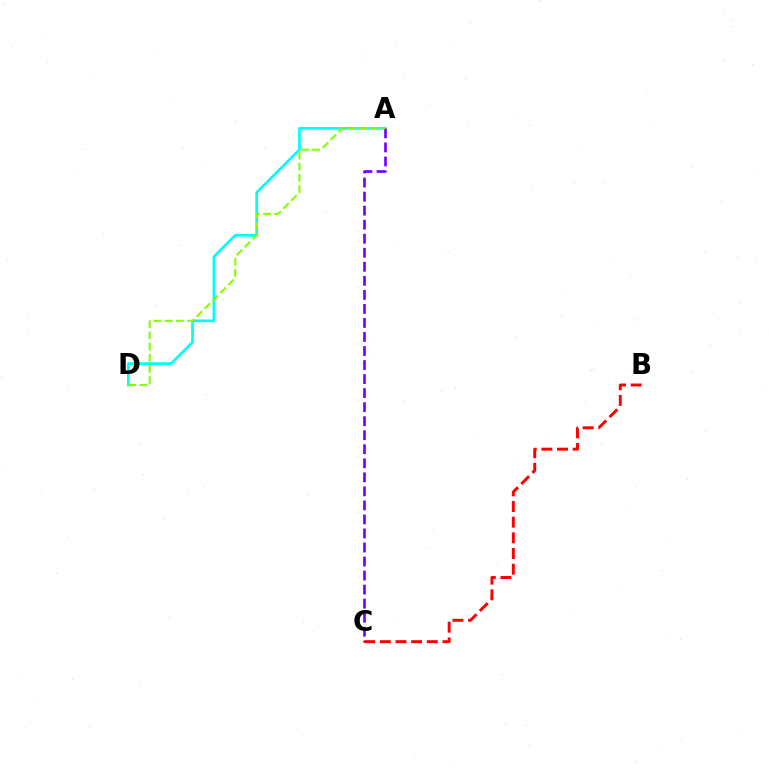{('A', 'D'): [{'color': '#00fff6', 'line_style': 'solid', 'thickness': 1.95}, {'color': '#84ff00', 'line_style': 'dashed', 'thickness': 1.52}], ('A', 'C'): [{'color': '#7200ff', 'line_style': 'dashed', 'thickness': 1.91}], ('B', 'C'): [{'color': '#ff0000', 'line_style': 'dashed', 'thickness': 2.13}]}